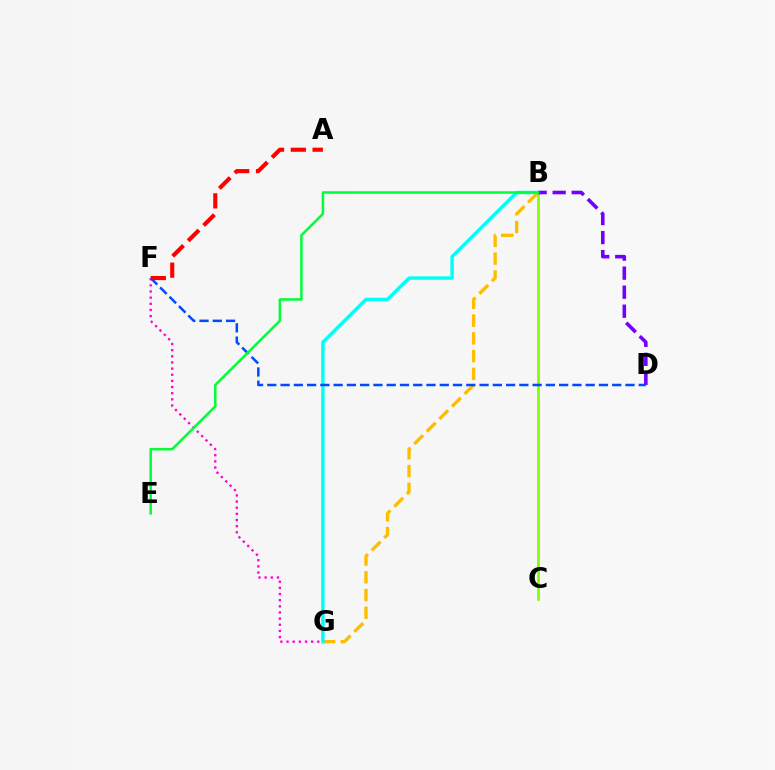{('F', 'G'): [{'color': '#ff00cf', 'line_style': 'dotted', 'thickness': 1.67}], ('B', 'C'): [{'color': '#84ff00', 'line_style': 'solid', 'thickness': 2.0}], ('B', 'G'): [{'color': '#ffbd00', 'line_style': 'dashed', 'thickness': 2.41}, {'color': '#00fff6', 'line_style': 'solid', 'thickness': 2.47}], ('B', 'D'): [{'color': '#7200ff', 'line_style': 'dashed', 'thickness': 2.59}], ('D', 'F'): [{'color': '#004bff', 'line_style': 'dashed', 'thickness': 1.8}], ('A', 'F'): [{'color': '#ff0000', 'line_style': 'dashed', 'thickness': 2.96}], ('B', 'E'): [{'color': '#00ff39', 'line_style': 'solid', 'thickness': 1.82}]}